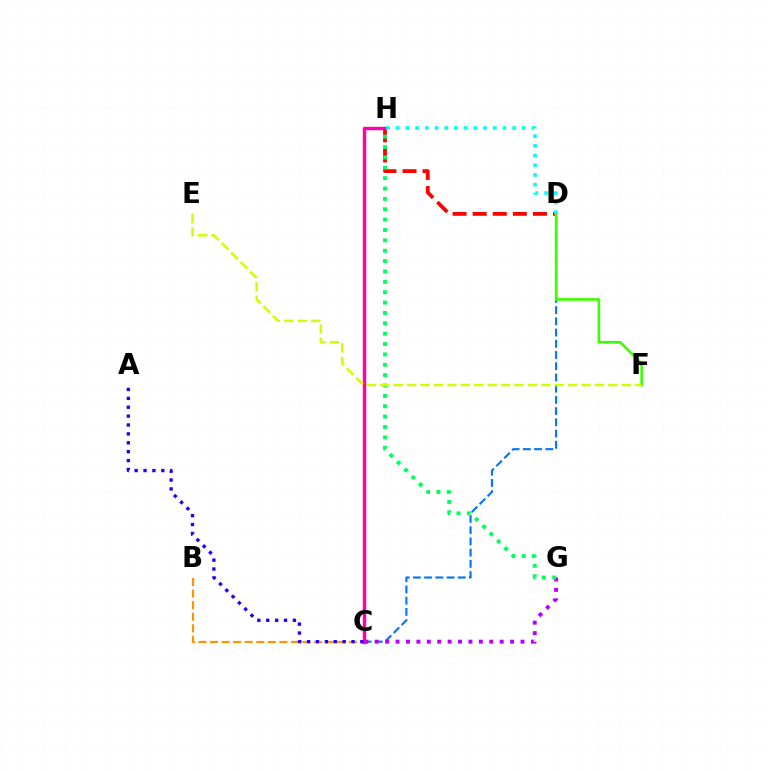{('C', 'D'): [{'color': '#0074ff', 'line_style': 'dashed', 'thickness': 1.52}], ('D', 'H'): [{'color': '#ff0000', 'line_style': 'dashed', 'thickness': 2.73}, {'color': '#00fff6', 'line_style': 'dotted', 'thickness': 2.64}], ('B', 'C'): [{'color': '#ff9400', 'line_style': 'dashed', 'thickness': 1.57}], ('C', 'G'): [{'color': '#b900ff', 'line_style': 'dotted', 'thickness': 2.83}], ('D', 'F'): [{'color': '#3dff00', 'line_style': 'solid', 'thickness': 1.89}], ('C', 'H'): [{'color': '#ff00ac', 'line_style': 'solid', 'thickness': 2.48}], ('G', 'H'): [{'color': '#00ff5c', 'line_style': 'dotted', 'thickness': 2.82}], ('A', 'C'): [{'color': '#2500ff', 'line_style': 'dotted', 'thickness': 2.42}], ('E', 'F'): [{'color': '#d1ff00', 'line_style': 'dashed', 'thickness': 1.82}]}